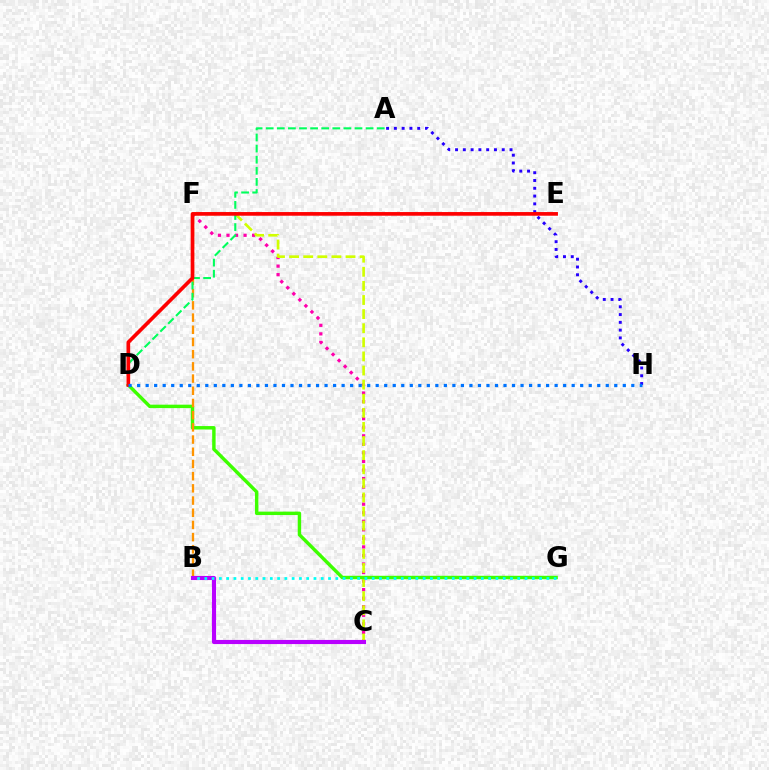{('A', 'H'): [{'color': '#2500ff', 'line_style': 'dotted', 'thickness': 2.11}], ('C', 'F'): [{'color': '#ff00ac', 'line_style': 'dotted', 'thickness': 2.32}, {'color': '#d1ff00', 'line_style': 'dashed', 'thickness': 1.92}], ('D', 'G'): [{'color': '#3dff00', 'line_style': 'solid', 'thickness': 2.47}], ('B', 'F'): [{'color': '#ff9400', 'line_style': 'dashed', 'thickness': 1.66}], ('A', 'D'): [{'color': '#00ff5c', 'line_style': 'dashed', 'thickness': 1.51}], ('B', 'C'): [{'color': '#b900ff', 'line_style': 'solid', 'thickness': 2.97}], ('D', 'E'): [{'color': '#ff0000', 'line_style': 'solid', 'thickness': 2.64}], ('D', 'H'): [{'color': '#0074ff', 'line_style': 'dotted', 'thickness': 2.32}], ('B', 'G'): [{'color': '#00fff6', 'line_style': 'dotted', 'thickness': 1.98}]}